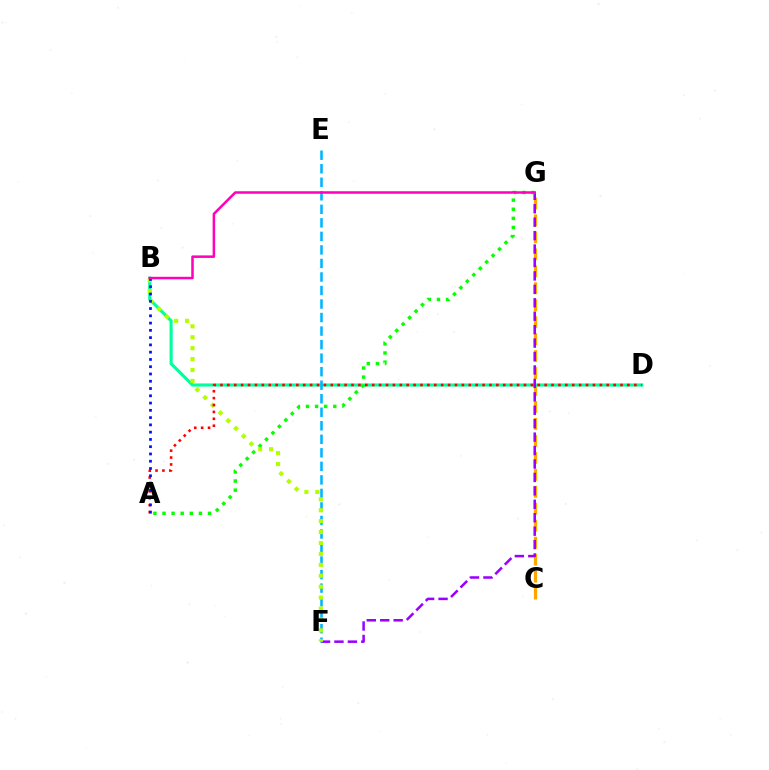{('C', 'G'): [{'color': '#ffa500', 'line_style': 'dashed', 'thickness': 2.3}], ('B', 'D'): [{'color': '#00ff9d', 'line_style': 'solid', 'thickness': 2.24}], ('F', 'G'): [{'color': '#9b00ff', 'line_style': 'dashed', 'thickness': 1.82}], ('A', 'G'): [{'color': '#08ff00', 'line_style': 'dotted', 'thickness': 2.47}], ('E', 'F'): [{'color': '#00b5ff', 'line_style': 'dashed', 'thickness': 1.84}], ('B', 'F'): [{'color': '#b3ff00', 'line_style': 'dotted', 'thickness': 2.97}], ('A', 'D'): [{'color': '#ff0000', 'line_style': 'dotted', 'thickness': 1.87}], ('A', 'B'): [{'color': '#0010ff', 'line_style': 'dotted', 'thickness': 1.98}], ('B', 'G'): [{'color': '#ff00bd', 'line_style': 'solid', 'thickness': 1.81}]}